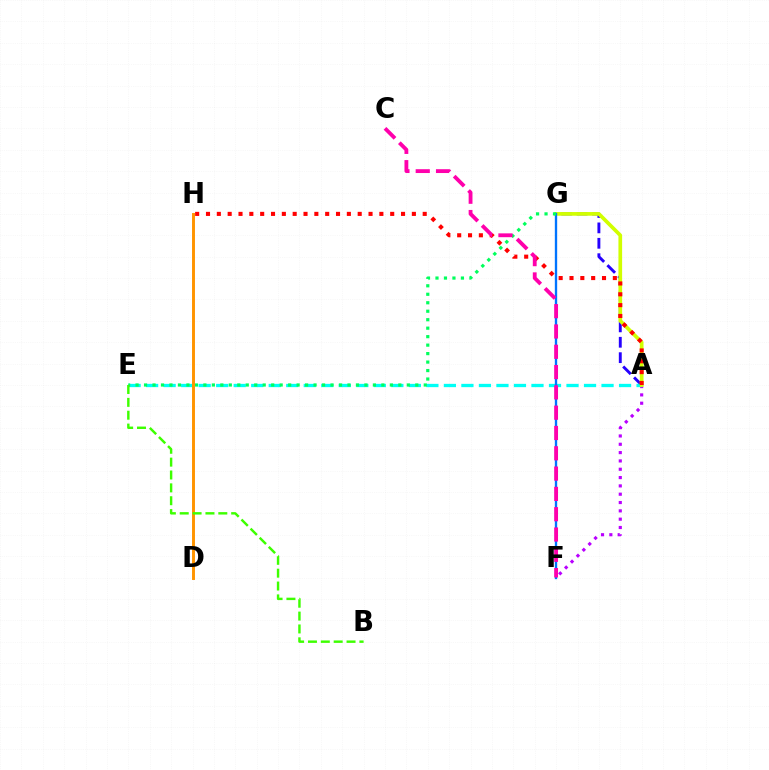{('A', 'G'): [{'color': '#2500ff', 'line_style': 'dashed', 'thickness': 2.09}, {'color': '#d1ff00', 'line_style': 'solid', 'thickness': 2.66}], ('A', 'F'): [{'color': '#b900ff', 'line_style': 'dotted', 'thickness': 2.26}], ('A', 'E'): [{'color': '#00fff6', 'line_style': 'dashed', 'thickness': 2.38}], ('F', 'G'): [{'color': '#0074ff', 'line_style': 'solid', 'thickness': 1.69}], ('A', 'H'): [{'color': '#ff0000', 'line_style': 'dotted', 'thickness': 2.94}], ('E', 'G'): [{'color': '#00ff5c', 'line_style': 'dotted', 'thickness': 2.3}], ('C', 'F'): [{'color': '#ff00ac', 'line_style': 'dashed', 'thickness': 2.76}], ('D', 'H'): [{'color': '#ff9400', 'line_style': 'solid', 'thickness': 2.12}], ('B', 'E'): [{'color': '#3dff00', 'line_style': 'dashed', 'thickness': 1.75}]}